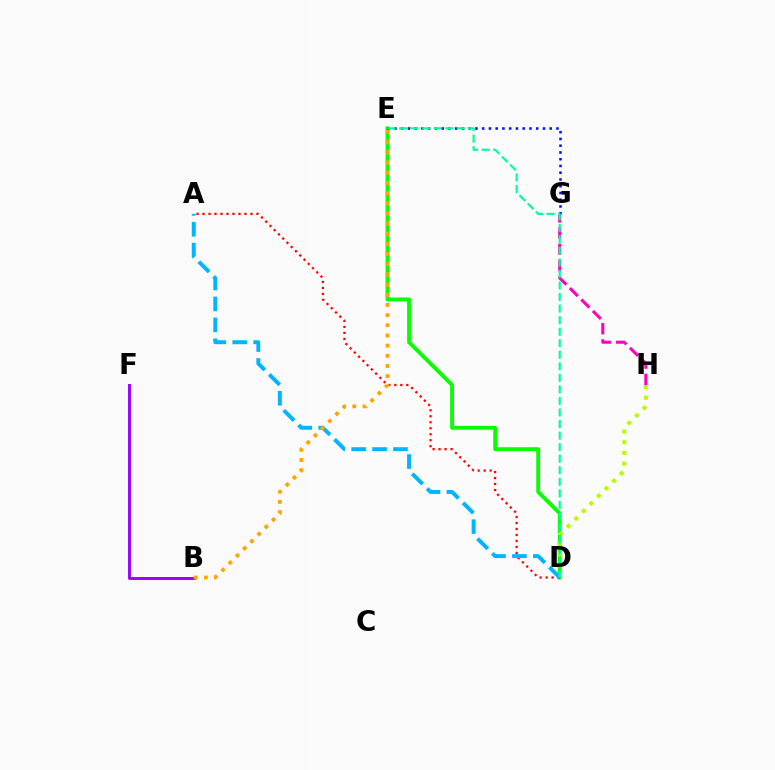{('B', 'F'): [{'color': '#9b00ff', 'line_style': 'solid', 'thickness': 2.11}], ('D', 'E'): [{'color': '#08ff00', 'line_style': 'solid', 'thickness': 2.78}, {'color': '#00ff9d', 'line_style': 'dashed', 'thickness': 1.57}], ('A', 'D'): [{'color': '#ff0000', 'line_style': 'dotted', 'thickness': 1.63}, {'color': '#00b5ff', 'line_style': 'dashed', 'thickness': 2.84}], ('G', 'H'): [{'color': '#ff00bd', 'line_style': 'dashed', 'thickness': 2.2}], ('D', 'H'): [{'color': '#b3ff00', 'line_style': 'dotted', 'thickness': 2.91}], ('E', 'G'): [{'color': '#0010ff', 'line_style': 'dotted', 'thickness': 1.83}], ('B', 'E'): [{'color': '#ffa500', 'line_style': 'dotted', 'thickness': 2.76}]}